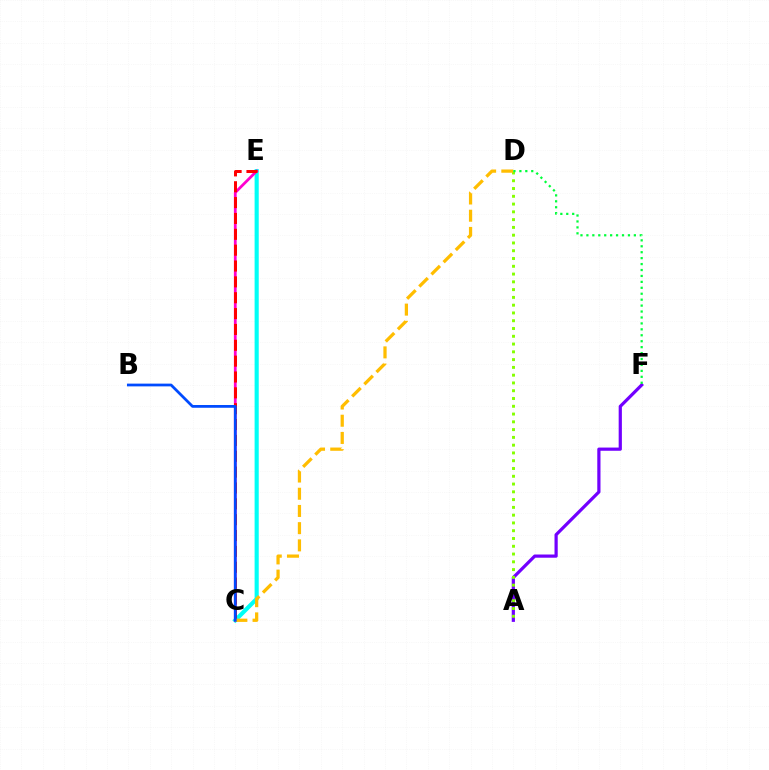{('A', 'F'): [{'color': '#7200ff', 'line_style': 'solid', 'thickness': 2.31}], ('A', 'D'): [{'color': '#84ff00', 'line_style': 'dotted', 'thickness': 2.11}], ('C', 'E'): [{'color': '#00fff6', 'line_style': 'solid', 'thickness': 2.97}, {'color': '#ff00cf', 'line_style': 'solid', 'thickness': 1.99}, {'color': '#ff0000', 'line_style': 'dashed', 'thickness': 2.15}], ('C', 'D'): [{'color': '#ffbd00', 'line_style': 'dashed', 'thickness': 2.34}], ('D', 'F'): [{'color': '#00ff39', 'line_style': 'dotted', 'thickness': 1.61}], ('B', 'C'): [{'color': '#004bff', 'line_style': 'solid', 'thickness': 1.98}]}